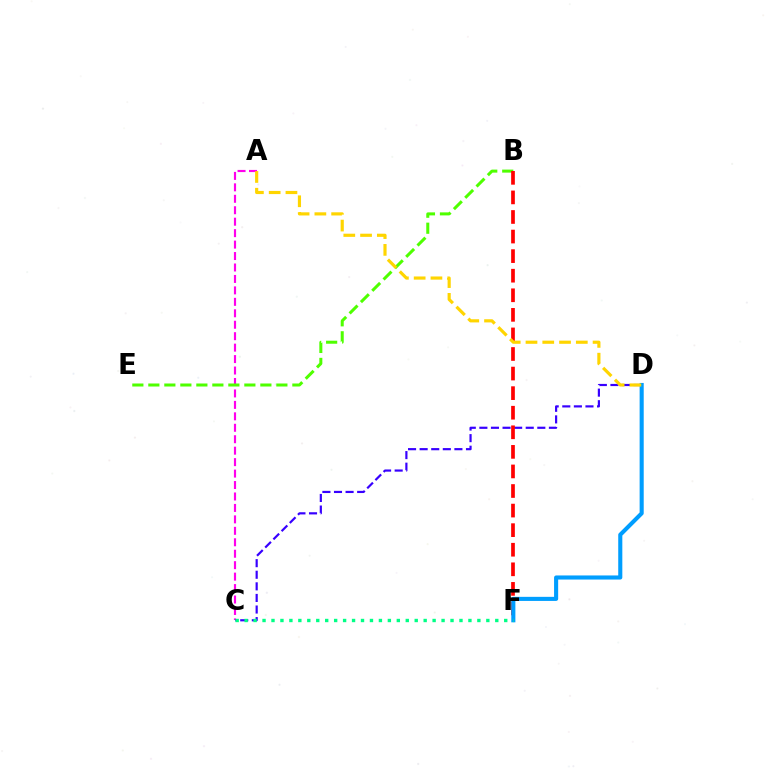{('A', 'C'): [{'color': '#ff00ed', 'line_style': 'dashed', 'thickness': 1.56}], ('B', 'E'): [{'color': '#4fff00', 'line_style': 'dashed', 'thickness': 2.17}], ('C', 'D'): [{'color': '#3700ff', 'line_style': 'dashed', 'thickness': 1.57}], ('B', 'F'): [{'color': '#ff0000', 'line_style': 'dashed', 'thickness': 2.66}], ('D', 'F'): [{'color': '#009eff', 'line_style': 'solid', 'thickness': 2.95}], ('C', 'F'): [{'color': '#00ff86', 'line_style': 'dotted', 'thickness': 2.43}], ('A', 'D'): [{'color': '#ffd500', 'line_style': 'dashed', 'thickness': 2.28}]}